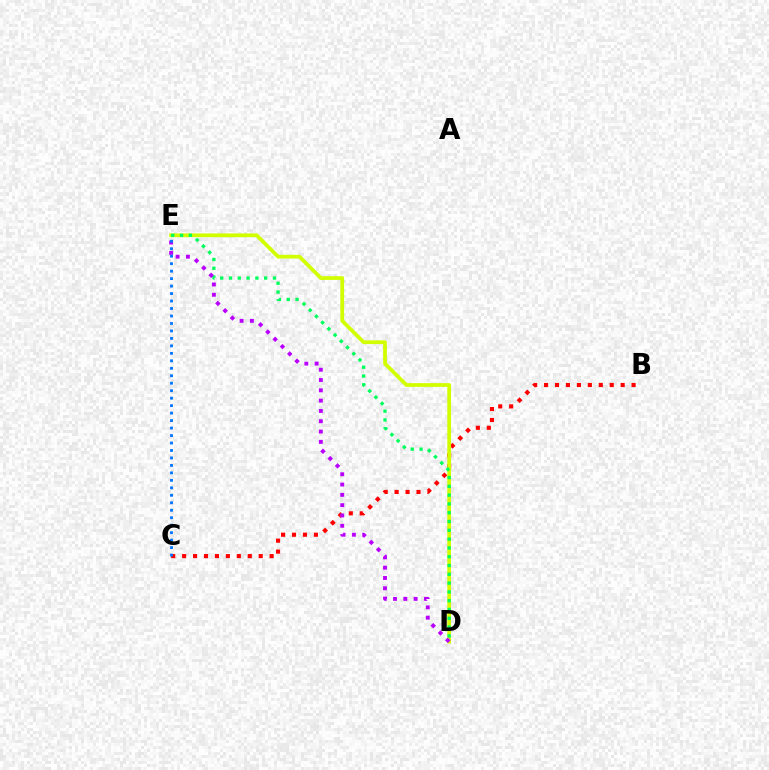{('B', 'C'): [{'color': '#ff0000', 'line_style': 'dotted', 'thickness': 2.97}], ('D', 'E'): [{'color': '#d1ff00', 'line_style': 'solid', 'thickness': 2.7}, {'color': '#00ff5c', 'line_style': 'dotted', 'thickness': 2.39}, {'color': '#b900ff', 'line_style': 'dotted', 'thickness': 2.8}], ('C', 'E'): [{'color': '#0074ff', 'line_style': 'dotted', 'thickness': 2.03}]}